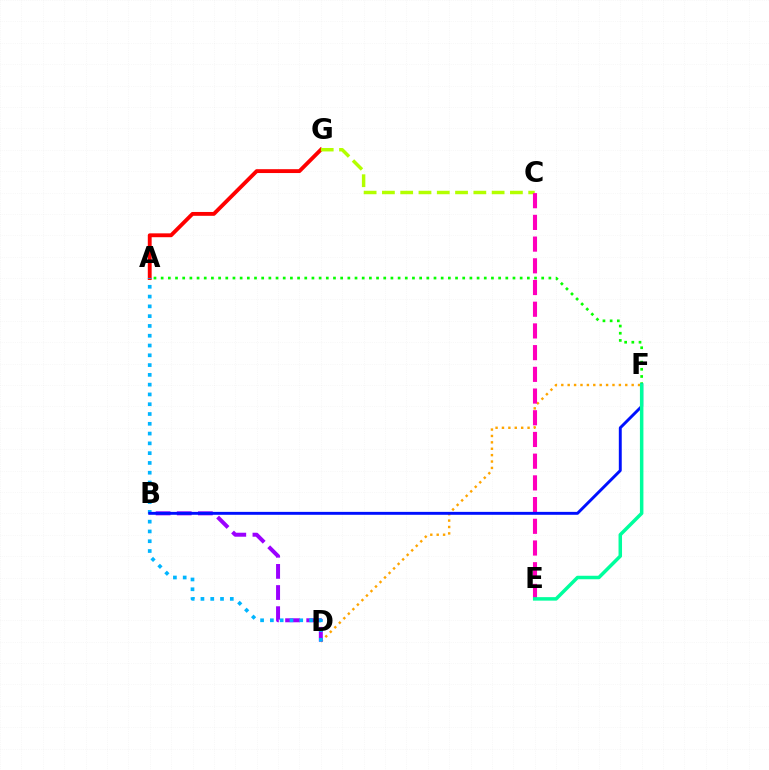{('D', 'F'): [{'color': '#ffa500', 'line_style': 'dotted', 'thickness': 1.74}], ('A', 'G'): [{'color': '#ff0000', 'line_style': 'solid', 'thickness': 2.78}], ('C', 'G'): [{'color': '#b3ff00', 'line_style': 'dashed', 'thickness': 2.48}], ('B', 'D'): [{'color': '#9b00ff', 'line_style': 'dashed', 'thickness': 2.87}], ('A', 'F'): [{'color': '#08ff00', 'line_style': 'dotted', 'thickness': 1.95}], ('A', 'D'): [{'color': '#00b5ff', 'line_style': 'dotted', 'thickness': 2.66}], ('C', 'E'): [{'color': '#ff00bd', 'line_style': 'dashed', 'thickness': 2.95}], ('B', 'F'): [{'color': '#0010ff', 'line_style': 'solid', 'thickness': 2.1}], ('E', 'F'): [{'color': '#00ff9d', 'line_style': 'solid', 'thickness': 2.52}]}